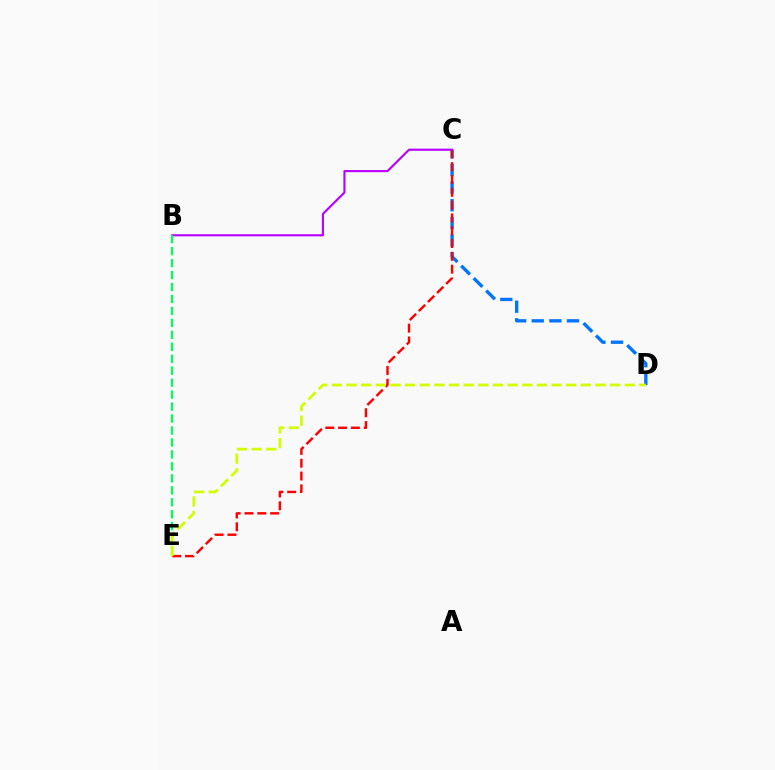{('C', 'D'): [{'color': '#0074ff', 'line_style': 'dashed', 'thickness': 2.39}], ('C', 'E'): [{'color': '#ff0000', 'line_style': 'dashed', 'thickness': 1.74}], ('B', 'C'): [{'color': '#b900ff', 'line_style': 'solid', 'thickness': 1.54}], ('B', 'E'): [{'color': '#00ff5c', 'line_style': 'dashed', 'thickness': 1.62}], ('D', 'E'): [{'color': '#d1ff00', 'line_style': 'dashed', 'thickness': 1.99}]}